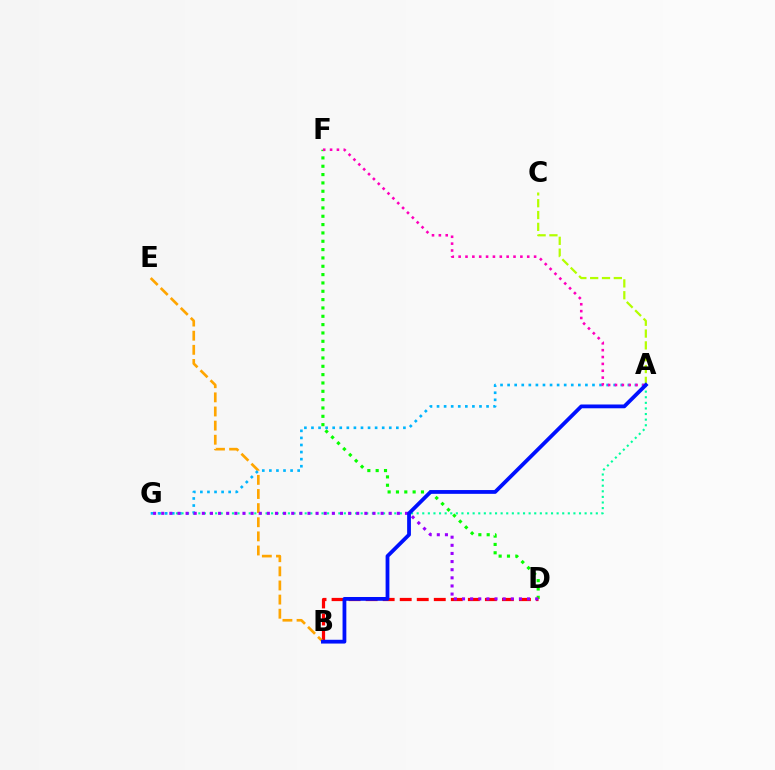{('D', 'F'): [{'color': '#08ff00', 'line_style': 'dotted', 'thickness': 2.26}], ('A', 'G'): [{'color': '#00ff9d', 'line_style': 'dotted', 'thickness': 1.52}, {'color': '#00b5ff', 'line_style': 'dotted', 'thickness': 1.92}], ('B', 'D'): [{'color': '#ff0000', 'line_style': 'dashed', 'thickness': 2.31}], ('A', 'C'): [{'color': '#b3ff00', 'line_style': 'dashed', 'thickness': 1.61}], ('B', 'E'): [{'color': '#ffa500', 'line_style': 'dashed', 'thickness': 1.92}], ('A', 'F'): [{'color': '#ff00bd', 'line_style': 'dotted', 'thickness': 1.86}], ('D', 'G'): [{'color': '#9b00ff', 'line_style': 'dotted', 'thickness': 2.21}], ('A', 'B'): [{'color': '#0010ff', 'line_style': 'solid', 'thickness': 2.73}]}